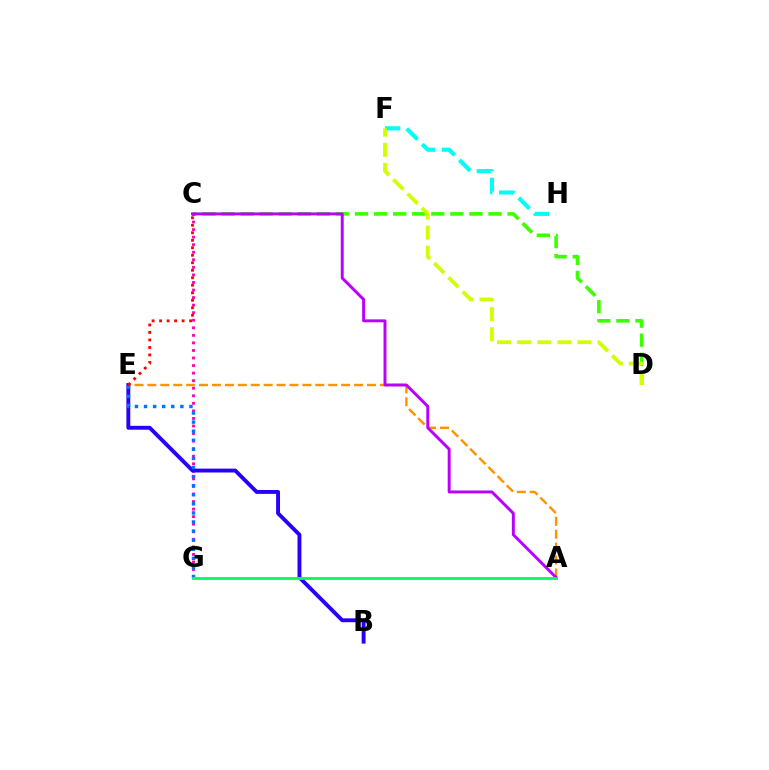{('F', 'H'): [{'color': '#00fff6', 'line_style': 'dashed', 'thickness': 2.97}], ('C', 'D'): [{'color': '#3dff00', 'line_style': 'dashed', 'thickness': 2.59}], ('D', 'F'): [{'color': '#d1ff00', 'line_style': 'dashed', 'thickness': 2.73}], ('C', 'G'): [{'color': '#ff00ac', 'line_style': 'dotted', 'thickness': 2.05}], ('A', 'E'): [{'color': '#ff9400', 'line_style': 'dashed', 'thickness': 1.75}], ('B', 'E'): [{'color': '#2500ff', 'line_style': 'solid', 'thickness': 2.79}], ('E', 'G'): [{'color': '#0074ff', 'line_style': 'dotted', 'thickness': 2.47}], ('C', 'E'): [{'color': '#ff0000', 'line_style': 'dotted', 'thickness': 2.04}], ('A', 'C'): [{'color': '#b900ff', 'line_style': 'solid', 'thickness': 2.12}], ('A', 'G'): [{'color': '#00ff5c', 'line_style': 'solid', 'thickness': 2.04}]}